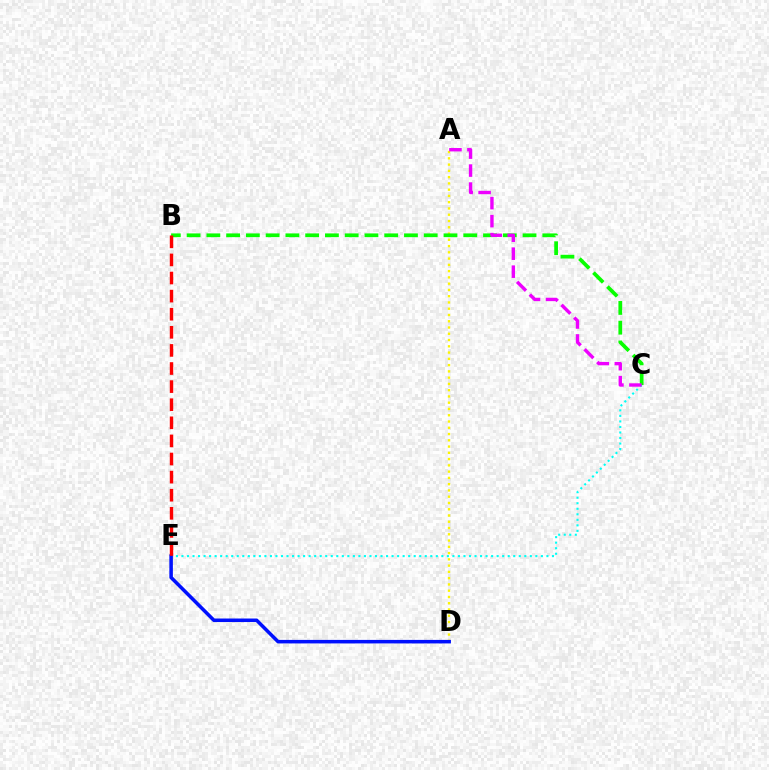{('C', 'E'): [{'color': '#00fff6', 'line_style': 'dotted', 'thickness': 1.5}], ('A', 'D'): [{'color': '#fcf500', 'line_style': 'dotted', 'thickness': 1.7}], ('B', 'C'): [{'color': '#08ff00', 'line_style': 'dashed', 'thickness': 2.68}], ('D', 'E'): [{'color': '#0010ff', 'line_style': 'solid', 'thickness': 2.54}], ('B', 'E'): [{'color': '#ff0000', 'line_style': 'dashed', 'thickness': 2.46}], ('A', 'C'): [{'color': '#ee00ff', 'line_style': 'dashed', 'thickness': 2.44}]}